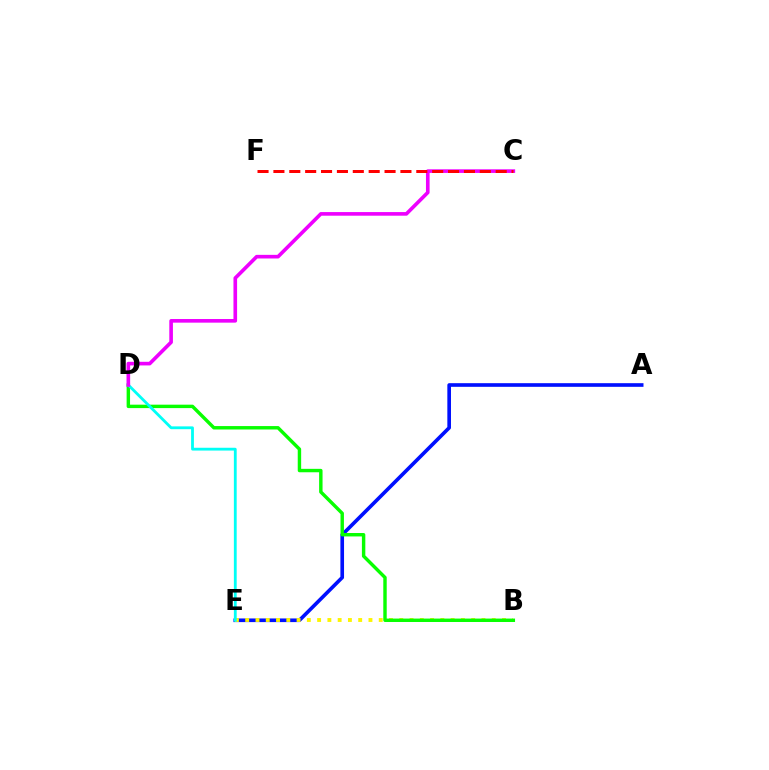{('A', 'E'): [{'color': '#0010ff', 'line_style': 'solid', 'thickness': 2.62}], ('B', 'E'): [{'color': '#fcf500', 'line_style': 'dotted', 'thickness': 2.79}], ('B', 'D'): [{'color': '#08ff00', 'line_style': 'solid', 'thickness': 2.47}], ('D', 'E'): [{'color': '#00fff6', 'line_style': 'solid', 'thickness': 2.02}], ('C', 'D'): [{'color': '#ee00ff', 'line_style': 'solid', 'thickness': 2.62}], ('C', 'F'): [{'color': '#ff0000', 'line_style': 'dashed', 'thickness': 2.16}]}